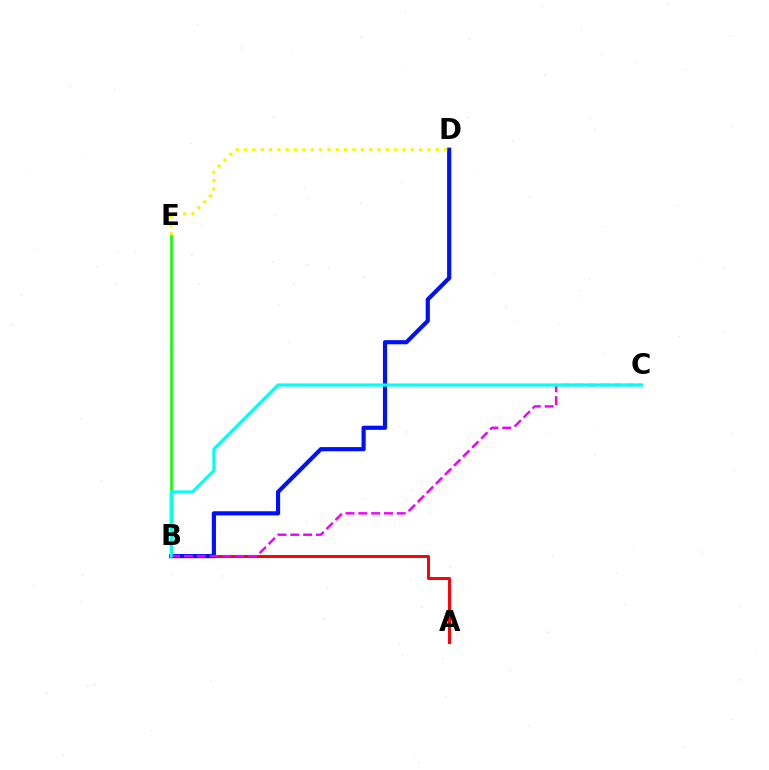{('A', 'B'): [{'color': '#ff0000', 'line_style': 'solid', 'thickness': 2.13}], ('B', 'E'): [{'color': '#08ff00', 'line_style': 'solid', 'thickness': 1.87}], ('B', 'D'): [{'color': '#0010ff', 'line_style': 'solid', 'thickness': 2.99}], ('B', 'C'): [{'color': '#ee00ff', 'line_style': 'dashed', 'thickness': 1.74}, {'color': '#00fff6', 'line_style': 'solid', 'thickness': 2.25}], ('D', 'E'): [{'color': '#fcf500', 'line_style': 'dotted', 'thickness': 2.26}]}